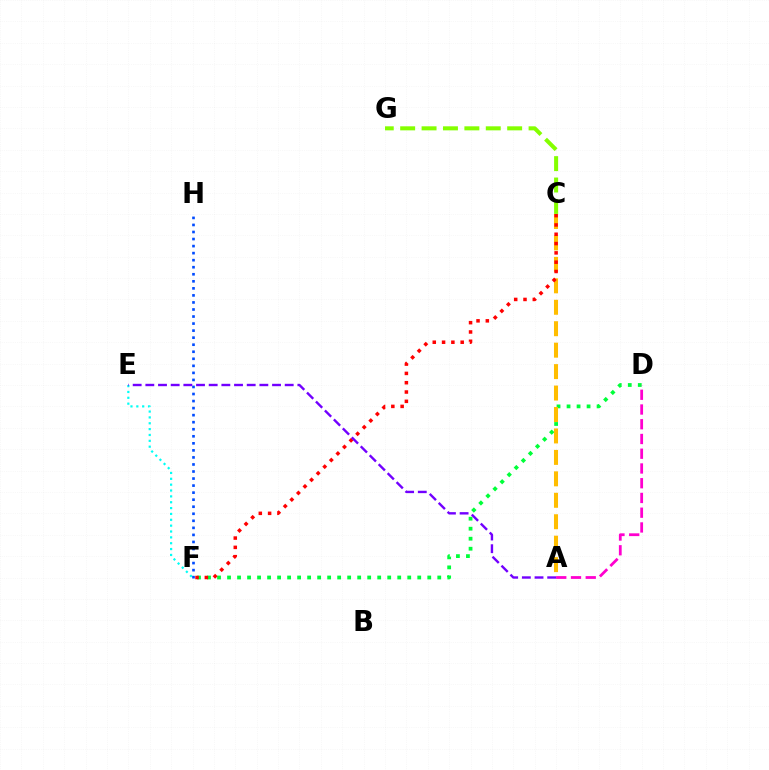{('E', 'F'): [{'color': '#00fff6', 'line_style': 'dotted', 'thickness': 1.59}], ('D', 'F'): [{'color': '#00ff39', 'line_style': 'dotted', 'thickness': 2.72}], ('A', 'C'): [{'color': '#ffbd00', 'line_style': 'dashed', 'thickness': 2.91}], ('C', 'F'): [{'color': '#ff0000', 'line_style': 'dotted', 'thickness': 2.53}], ('A', 'D'): [{'color': '#ff00cf', 'line_style': 'dashed', 'thickness': 2.0}], ('F', 'H'): [{'color': '#004bff', 'line_style': 'dotted', 'thickness': 1.91}], ('A', 'E'): [{'color': '#7200ff', 'line_style': 'dashed', 'thickness': 1.72}], ('C', 'G'): [{'color': '#84ff00', 'line_style': 'dashed', 'thickness': 2.91}]}